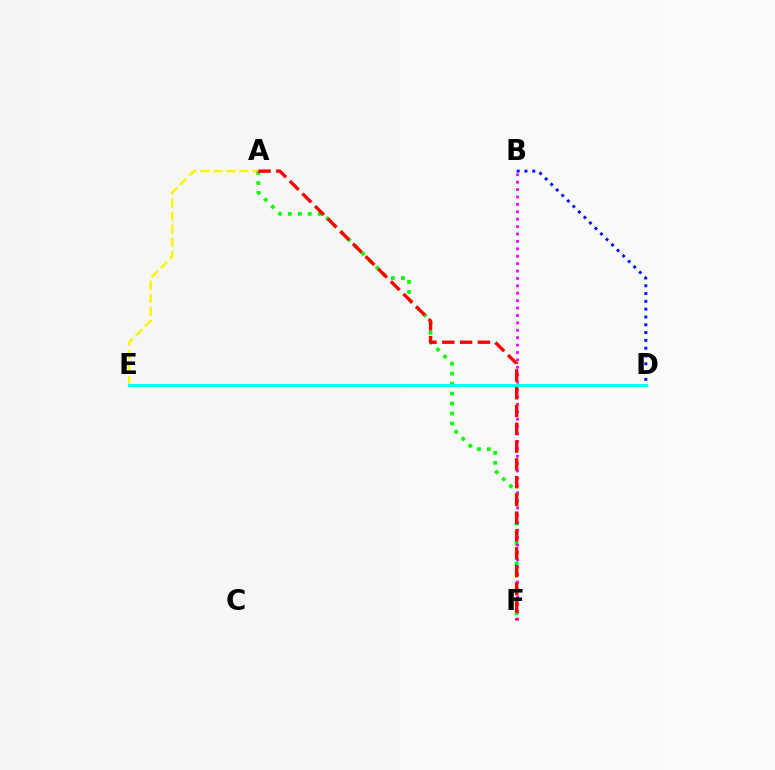{('A', 'E'): [{'color': '#fcf500', 'line_style': 'dashed', 'thickness': 1.77}], ('A', 'F'): [{'color': '#08ff00', 'line_style': 'dotted', 'thickness': 2.71}, {'color': '#ff0000', 'line_style': 'dashed', 'thickness': 2.42}], ('B', 'F'): [{'color': '#ee00ff', 'line_style': 'dotted', 'thickness': 2.01}], ('D', 'E'): [{'color': '#00fff6', 'line_style': 'solid', 'thickness': 2.1}], ('B', 'D'): [{'color': '#0010ff', 'line_style': 'dotted', 'thickness': 2.12}]}